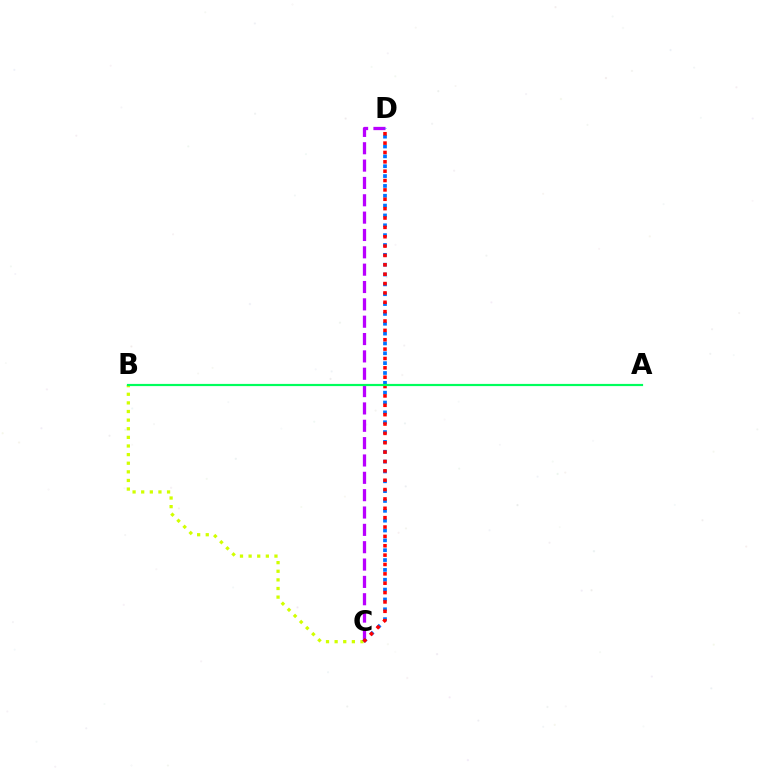{('C', 'D'): [{'color': '#b900ff', 'line_style': 'dashed', 'thickness': 2.36}, {'color': '#0074ff', 'line_style': 'dotted', 'thickness': 2.68}, {'color': '#ff0000', 'line_style': 'dotted', 'thickness': 2.54}], ('B', 'C'): [{'color': '#d1ff00', 'line_style': 'dotted', 'thickness': 2.34}], ('A', 'B'): [{'color': '#00ff5c', 'line_style': 'solid', 'thickness': 1.58}]}